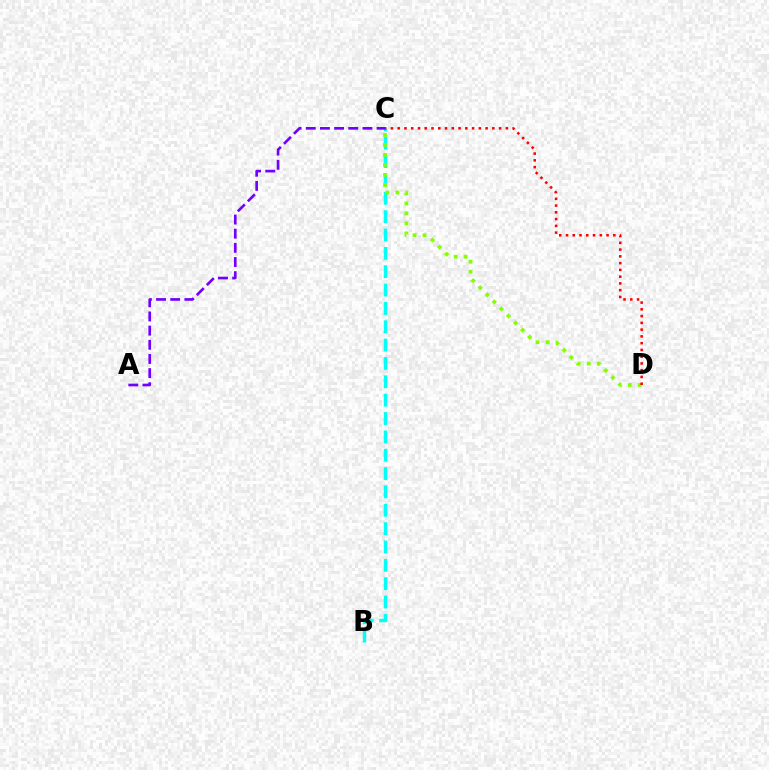{('B', 'C'): [{'color': '#00fff6', 'line_style': 'dashed', 'thickness': 2.49}], ('C', 'D'): [{'color': '#84ff00', 'line_style': 'dotted', 'thickness': 2.72}, {'color': '#ff0000', 'line_style': 'dotted', 'thickness': 1.84}], ('A', 'C'): [{'color': '#7200ff', 'line_style': 'dashed', 'thickness': 1.92}]}